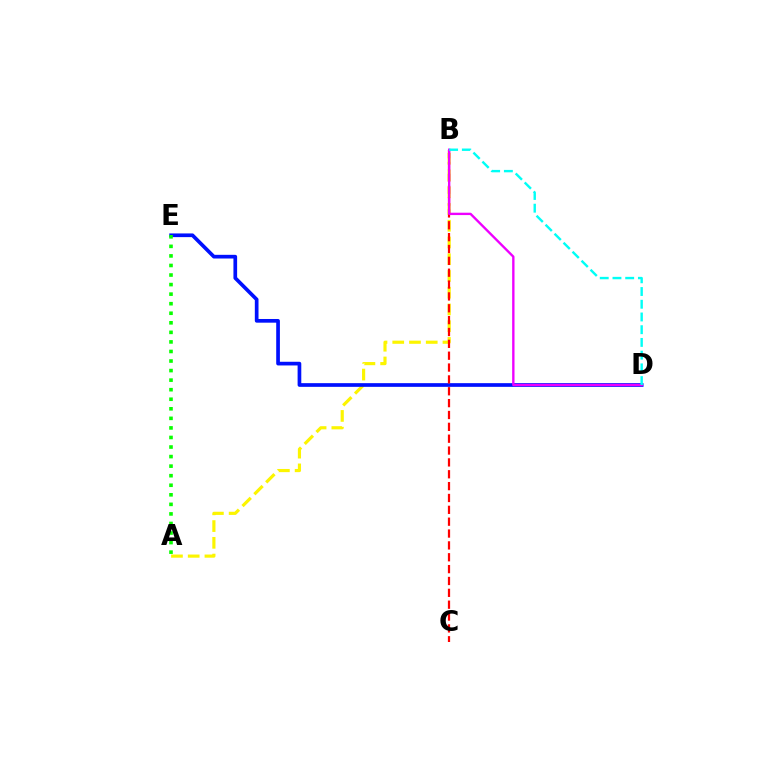{('A', 'B'): [{'color': '#fcf500', 'line_style': 'dashed', 'thickness': 2.27}], ('D', 'E'): [{'color': '#0010ff', 'line_style': 'solid', 'thickness': 2.65}], ('B', 'C'): [{'color': '#ff0000', 'line_style': 'dashed', 'thickness': 1.61}], ('B', 'D'): [{'color': '#ee00ff', 'line_style': 'solid', 'thickness': 1.7}, {'color': '#00fff6', 'line_style': 'dashed', 'thickness': 1.73}], ('A', 'E'): [{'color': '#08ff00', 'line_style': 'dotted', 'thickness': 2.6}]}